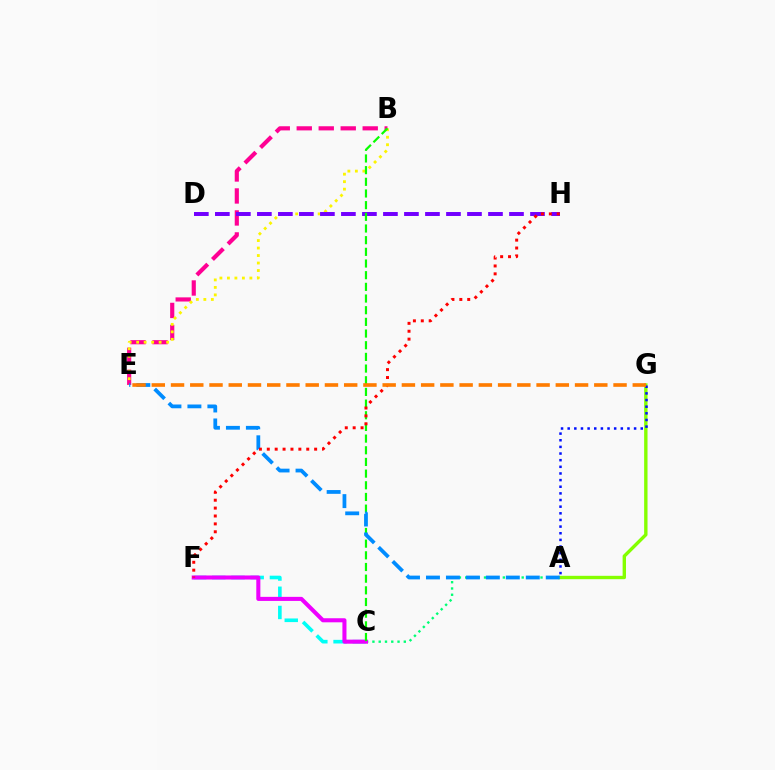{('A', 'G'): [{'color': '#84ff00', 'line_style': 'solid', 'thickness': 2.43}, {'color': '#0010ff', 'line_style': 'dotted', 'thickness': 1.8}], ('B', 'E'): [{'color': '#ff0094', 'line_style': 'dashed', 'thickness': 2.99}, {'color': '#fcf500', 'line_style': 'dotted', 'thickness': 2.04}], ('C', 'F'): [{'color': '#00fff6', 'line_style': 'dashed', 'thickness': 2.61}, {'color': '#ee00ff', 'line_style': 'solid', 'thickness': 2.92}], ('D', 'H'): [{'color': '#7200ff', 'line_style': 'dashed', 'thickness': 2.85}], ('A', 'C'): [{'color': '#00ff74', 'line_style': 'dotted', 'thickness': 1.71}], ('B', 'C'): [{'color': '#08ff00', 'line_style': 'dashed', 'thickness': 1.59}], ('A', 'E'): [{'color': '#008cff', 'line_style': 'dashed', 'thickness': 2.71}], ('F', 'H'): [{'color': '#ff0000', 'line_style': 'dotted', 'thickness': 2.14}], ('E', 'G'): [{'color': '#ff7c00', 'line_style': 'dashed', 'thickness': 2.61}]}